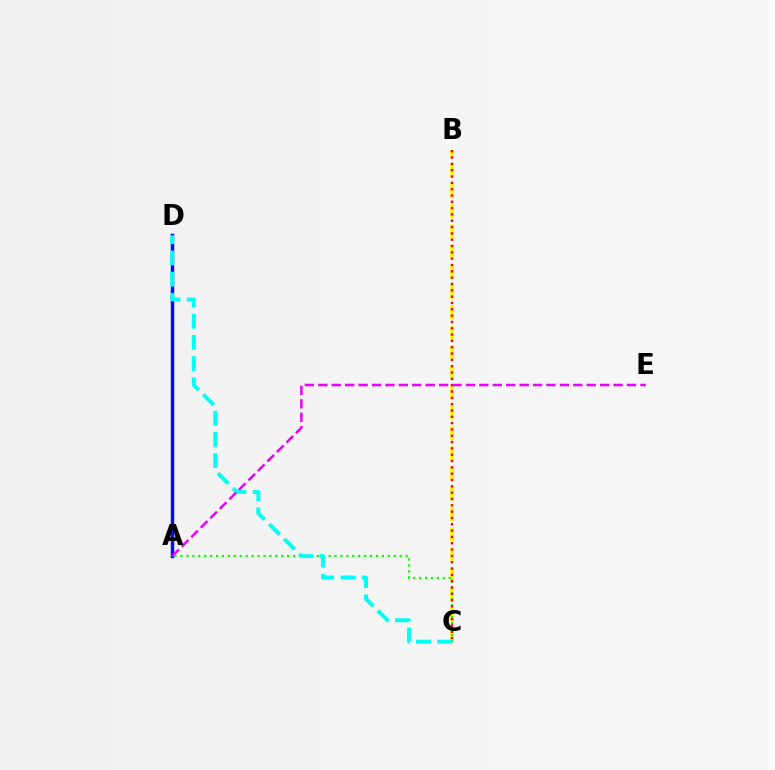{('A', 'D'): [{'color': '#0010ff', 'line_style': 'solid', 'thickness': 2.49}], ('B', 'C'): [{'color': '#fcf500', 'line_style': 'dashed', 'thickness': 2.74}, {'color': '#ff0000', 'line_style': 'dotted', 'thickness': 1.72}], ('A', 'C'): [{'color': '#08ff00', 'line_style': 'dotted', 'thickness': 1.61}], ('C', 'D'): [{'color': '#00fff6', 'line_style': 'dashed', 'thickness': 2.88}], ('A', 'E'): [{'color': '#ee00ff', 'line_style': 'dashed', 'thickness': 1.82}]}